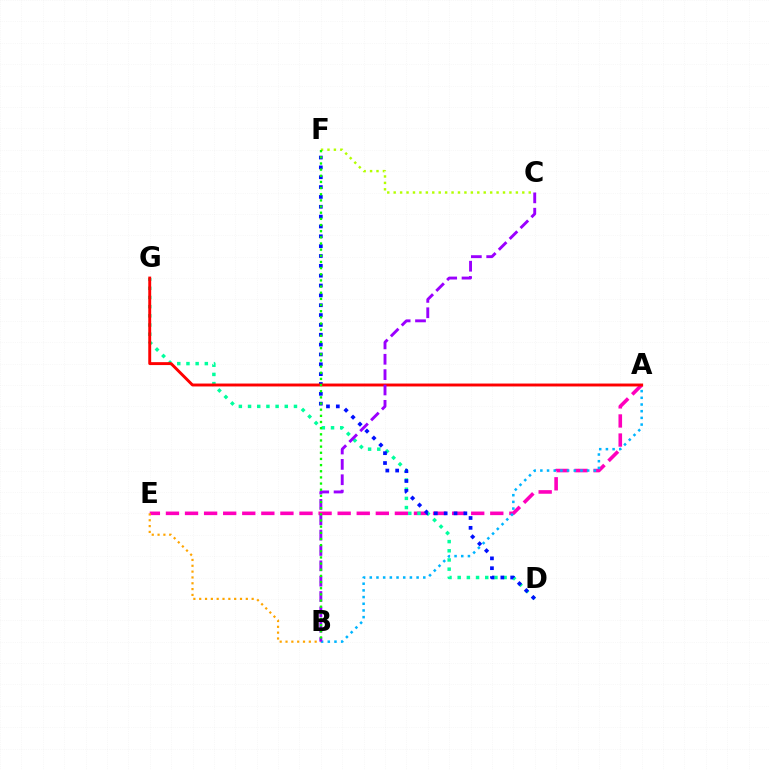{('A', 'E'): [{'color': '#ff00bd', 'line_style': 'dashed', 'thickness': 2.59}], ('D', 'G'): [{'color': '#00ff9d', 'line_style': 'dotted', 'thickness': 2.5}], ('C', 'F'): [{'color': '#b3ff00', 'line_style': 'dotted', 'thickness': 1.75}], ('A', 'B'): [{'color': '#00b5ff', 'line_style': 'dotted', 'thickness': 1.82}], ('D', 'F'): [{'color': '#0010ff', 'line_style': 'dotted', 'thickness': 2.68}], ('B', 'E'): [{'color': '#ffa500', 'line_style': 'dotted', 'thickness': 1.58}], ('A', 'G'): [{'color': '#ff0000', 'line_style': 'solid', 'thickness': 2.1}], ('B', 'C'): [{'color': '#9b00ff', 'line_style': 'dashed', 'thickness': 2.09}], ('B', 'F'): [{'color': '#08ff00', 'line_style': 'dotted', 'thickness': 1.67}]}